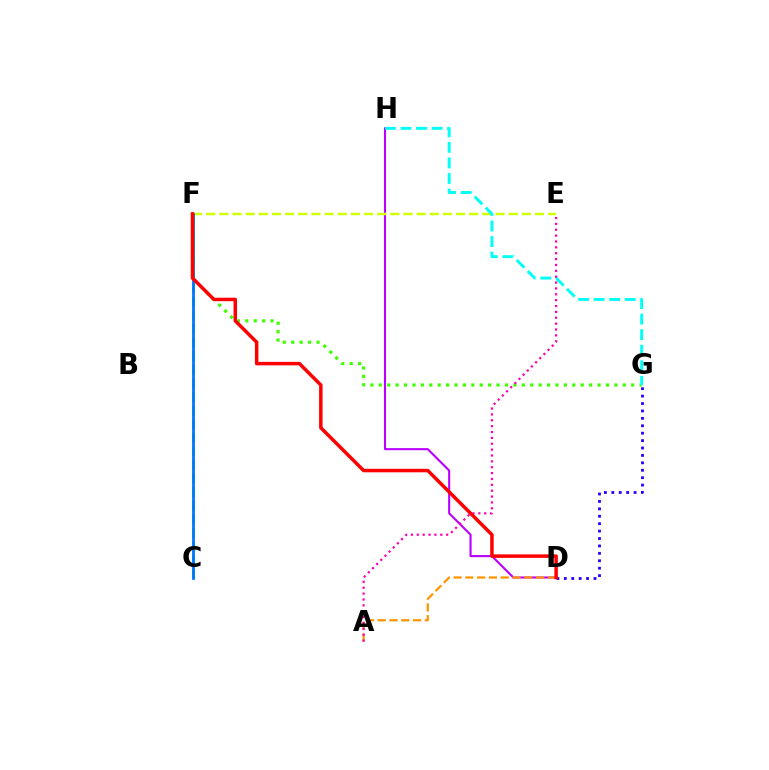{('D', 'H'): [{'color': '#b900ff', 'line_style': 'solid', 'thickness': 1.51}], ('E', 'F'): [{'color': '#d1ff00', 'line_style': 'dashed', 'thickness': 1.79}], ('F', 'G'): [{'color': '#3dff00', 'line_style': 'dotted', 'thickness': 2.29}], ('G', 'H'): [{'color': '#00fff6', 'line_style': 'dashed', 'thickness': 2.11}], ('C', 'F'): [{'color': '#00ff5c', 'line_style': 'dashed', 'thickness': 1.85}, {'color': '#0074ff', 'line_style': 'solid', 'thickness': 1.98}], ('A', 'D'): [{'color': '#ff9400', 'line_style': 'dashed', 'thickness': 1.6}], ('A', 'E'): [{'color': '#ff00ac', 'line_style': 'dotted', 'thickness': 1.59}], ('D', 'G'): [{'color': '#2500ff', 'line_style': 'dotted', 'thickness': 2.02}], ('D', 'F'): [{'color': '#ff0000', 'line_style': 'solid', 'thickness': 2.51}]}